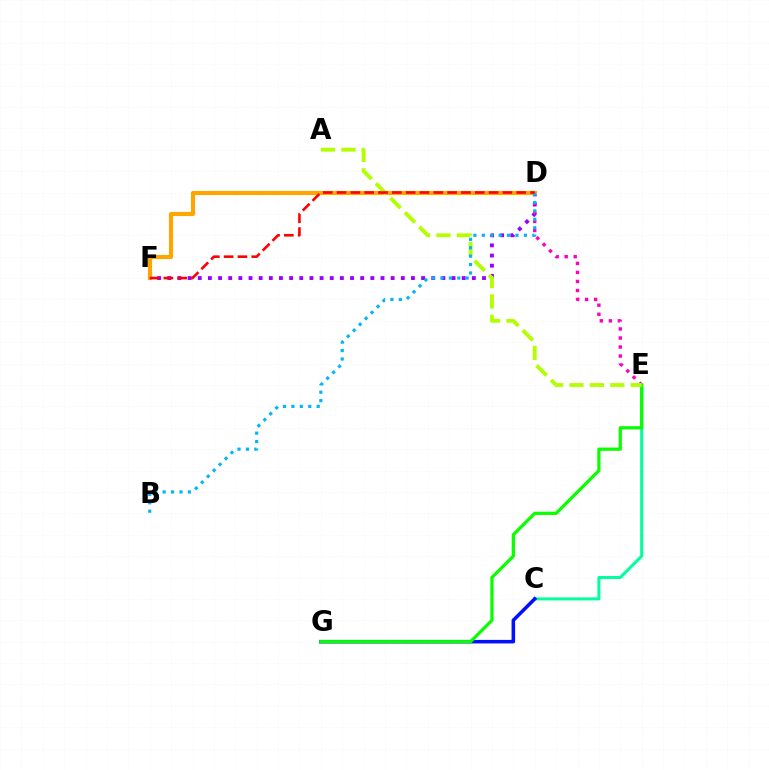{('D', 'F'): [{'color': '#9b00ff', 'line_style': 'dotted', 'thickness': 2.76}, {'color': '#ffa500', 'line_style': 'solid', 'thickness': 2.97}, {'color': '#ff0000', 'line_style': 'dashed', 'thickness': 1.88}], ('D', 'E'): [{'color': '#ff00bd', 'line_style': 'dotted', 'thickness': 2.45}], ('C', 'E'): [{'color': '#00ff9d', 'line_style': 'solid', 'thickness': 2.17}], ('C', 'G'): [{'color': '#0010ff', 'line_style': 'solid', 'thickness': 2.56}], ('E', 'G'): [{'color': '#08ff00', 'line_style': 'solid', 'thickness': 2.33}], ('A', 'E'): [{'color': '#b3ff00', 'line_style': 'dashed', 'thickness': 2.78}], ('B', 'D'): [{'color': '#00b5ff', 'line_style': 'dotted', 'thickness': 2.29}]}